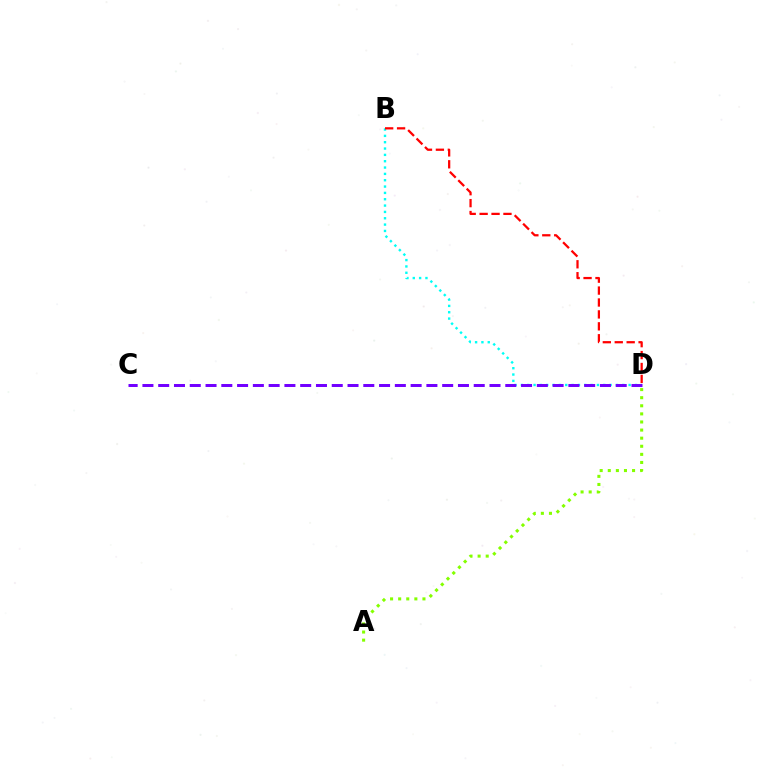{('B', 'D'): [{'color': '#00fff6', 'line_style': 'dotted', 'thickness': 1.72}, {'color': '#ff0000', 'line_style': 'dashed', 'thickness': 1.62}], ('C', 'D'): [{'color': '#7200ff', 'line_style': 'dashed', 'thickness': 2.14}], ('A', 'D'): [{'color': '#84ff00', 'line_style': 'dotted', 'thickness': 2.2}]}